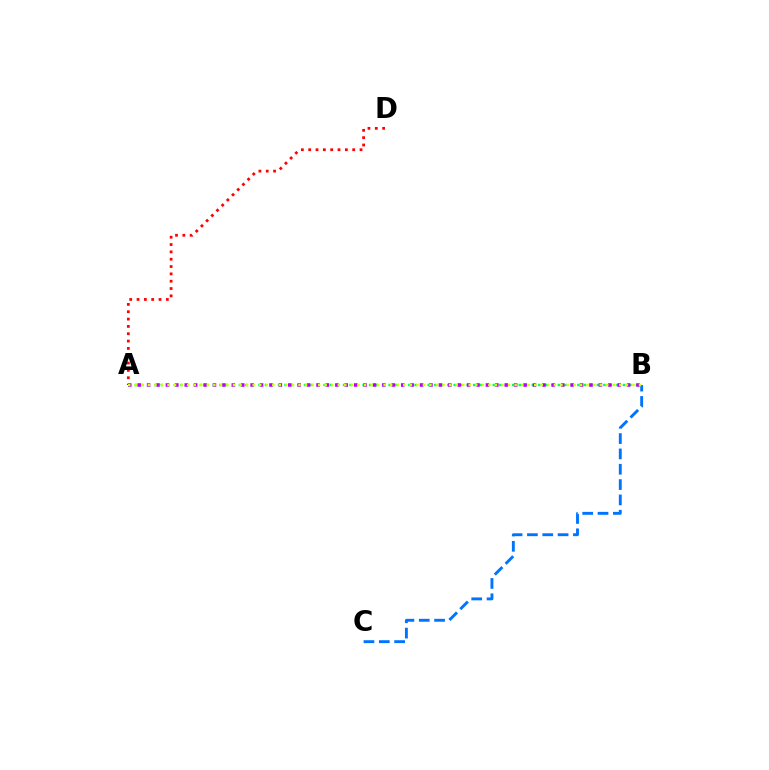{('A', 'B'): [{'color': '#00ff5c', 'line_style': 'dotted', 'thickness': 1.77}, {'color': '#b900ff', 'line_style': 'dotted', 'thickness': 2.56}, {'color': '#d1ff00', 'line_style': 'dotted', 'thickness': 1.78}], ('B', 'C'): [{'color': '#0074ff', 'line_style': 'dashed', 'thickness': 2.08}], ('A', 'D'): [{'color': '#ff0000', 'line_style': 'dotted', 'thickness': 1.99}]}